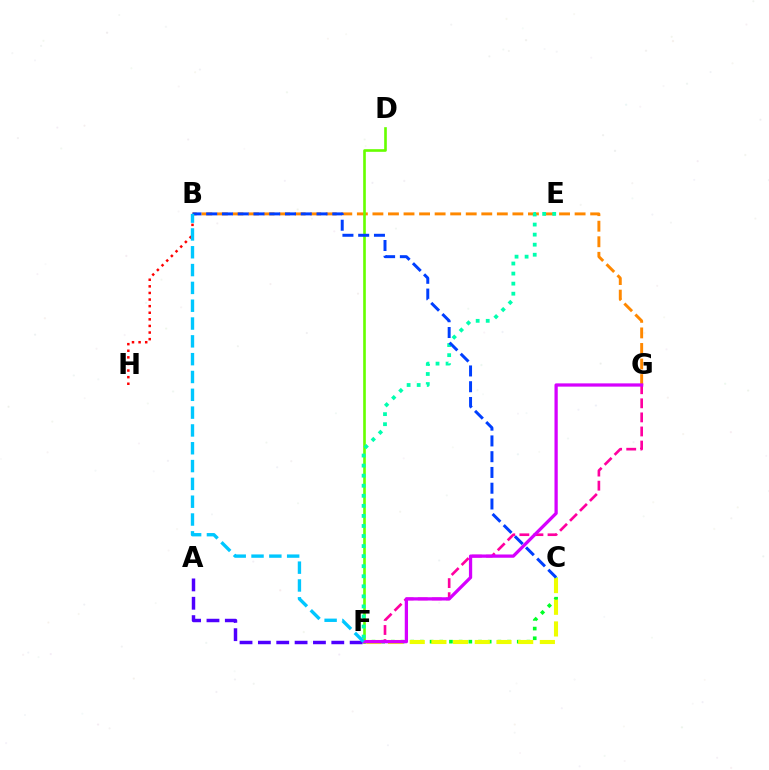{('B', 'G'): [{'color': '#ff8800', 'line_style': 'dashed', 'thickness': 2.11}], ('B', 'H'): [{'color': '#ff0000', 'line_style': 'dotted', 'thickness': 1.79}], ('C', 'F'): [{'color': '#00ff27', 'line_style': 'dotted', 'thickness': 2.63}, {'color': '#eeff00', 'line_style': 'dashed', 'thickness': 2.95}], ('D', 'F'): [{'color': '#66ff00', 'line_style': 'solid', 'thickness': 1.9}], ('F', 'G'): [{'color': '#ff00a0', 'line_style': 'dashed', 'thickness': 1.91}, {'color': '#d600ff', 'line_style': 'solid', 'thickness': 2.35}], ('E', 'F'): [{'color': '#00ffaf', 'line_style': 'dotted', 'thickness': 2.73}], ('A', 'F'): [{'color': '#4f00ff', 'line_style': 'dashed', 'thickness': 2.49}], ('B', 'C'): [{'color': '#003fff', 'line_style': 'dashed', 'thickness': 2.14}], ('B', 'F'): [{'color': '#00c7ff', 'line_style': 'dashed', 'thickness': 2.42}]}